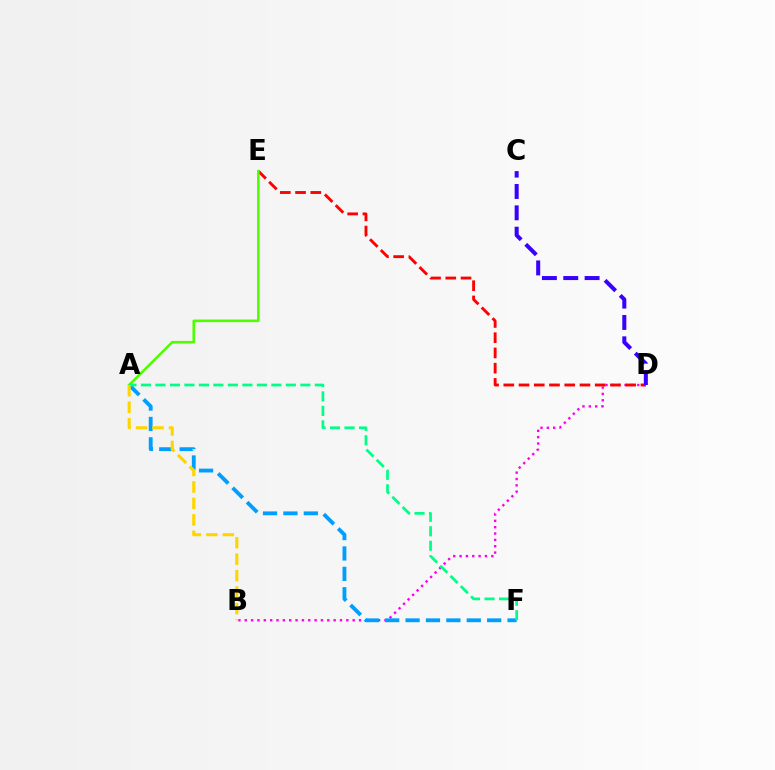{('B', 'D'): [{'color': '#ff00ed', 'line_style': 'dotted', 'thickness': 1.73}], ('D', 'E'): [{'color': '#ff0000', 'line_style': 'dashed', 'thickness': 2.07}], ('A', 'E'): [{'color': '#4fff00', 'line_style': 'solid', 'thickness': 1.86}], ('C', 'D'): [{'color': '#3700ff', 'line_style': 'dashed', 'thickness': 2.9}], ('A', 'F'): [{'color': '#009eff', 'line_style': 'dashed', 'thickness': 2.77}, {'color': '#00ff86', 'line_style': 'dashed', 'thickness': 1.97}], ('A', 'B'): [{'color': '#ffd500', 'line_style': 'dashed', 'thickness': 2.24}]}